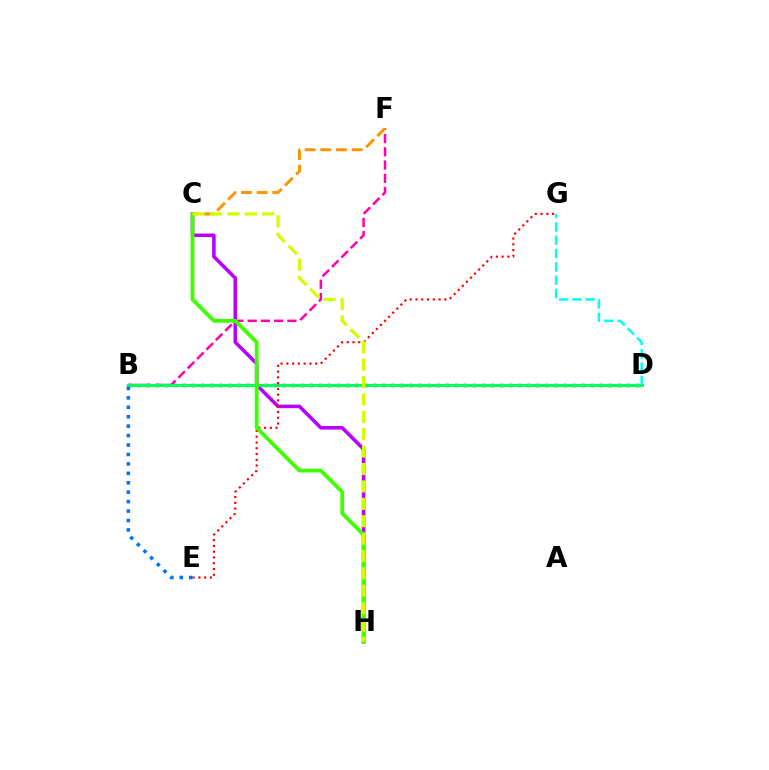{('B', 'D'): [{'color': '#2500ff', 'line_style': 'dotted', 'thickness': 2.46}, {'color': '#00ff5c', 'line_style': 'solid', 'thickness': 2.23}], ('B', 'F'): [{'color': '#ff00ac', 'line_style': 'dashed', 'thickness': 1.8}], ('C', 'H'): [{'color': '#b900ff', 'line_style': 'solid', 'thickness': 2.57}, {'color': '#3dff00', 'line_style': 'solid', 'thickness': 2.73}, {'color': '#d1ff00', 'line_style': 'dashed', 'thickness': 2.36}], ('E', 'G'): [{'color': '#ff0000', 'line_style': 'dotted', 'thickness': 1.57}], ('D', 'G'): [{'color': '#00fff6', 'line_style': 'dashed', 'thickness': 1.81}], ('C', 'F'): [{'color': '#ff9400', 'line_style': 'dashed', 'thickness': 2.13}], ('B', 'E'): [{'color': '#0074ff', 'line_style': 'dotted', 'thickness': 2.56}]}